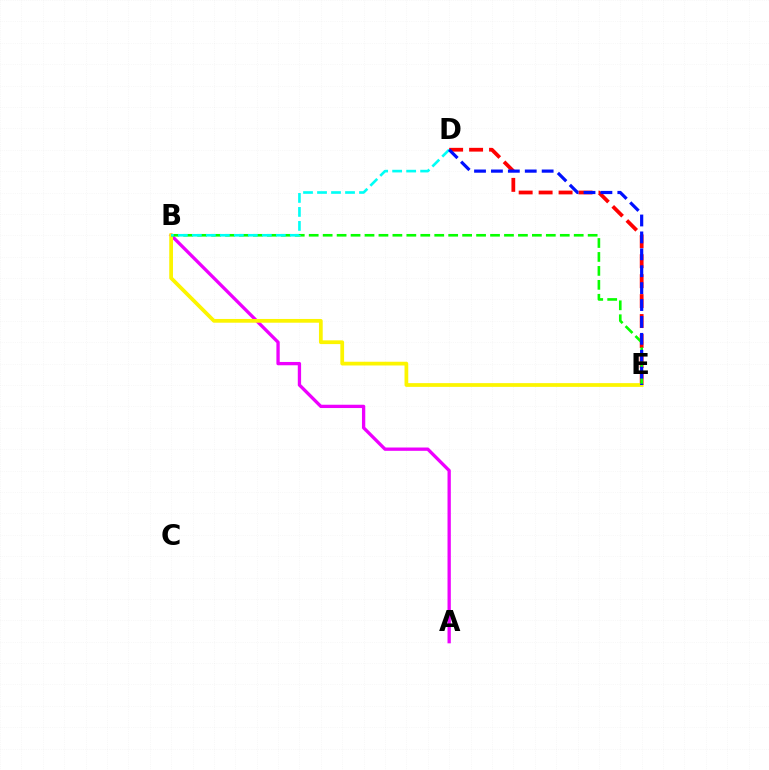{('A', 'B'): [{'color': '#ee00ff', 'line_style': 'solid', 'thickness': 2.38}], ('D', 'E'): [{'color': '#ff0000', 'line_style': 'dashed', 'thickness': 2.71}, {'color': '#0010ff', 'line_style': 'dashed', 'thickness': 2.3}], ('B', 'E'): [{'color': '#fcf500', 'line_style': 'solid', 'thickness': 2.7}, {'color': '#08ff00', 'line_style': 'dashed', 'thickness': 1.89}], ('B', 'D'): [{'color': '#00fff6', 'line_style': 'dashed', 'thickness': 1.9}]}